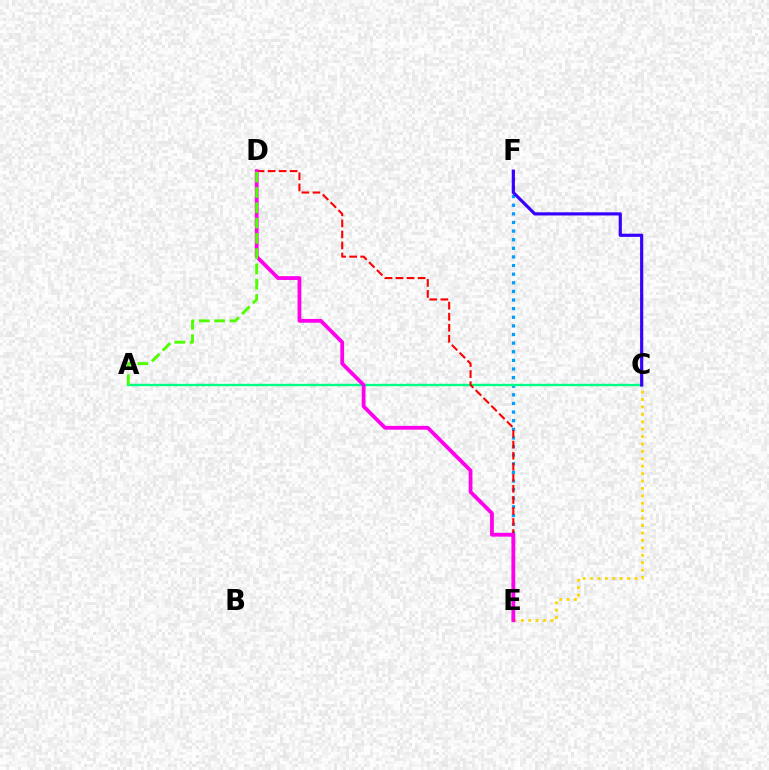{('E', 'F'): [{'color': '#009eff', 'line_style': 'dotted', 'thickness': 2.34}], ('A', 'C'): [{'color': '#00ff86', 'line_style': 'solid', 'thickness': 1.73}], ('C', 'E'): [{'color': '#ffd500', 'line_style': 'dotted', 'thickness': 2.02}], ('D', 'E'): [{'color': '#ff0000', 'line_style': 'dashed', 'thickness': 1.5}, {'color': '#ff00ed', 'line_style': 'solid', 'thickness': 2.73}], ('C', 'F'): [{'color': '#3700ff', 'line_style': 'solid', 'thickness': 2.28}], ('A', 'D'): [{'color': '#4fff00', 'line_style': 'dashed', 'thickness': 2.08}]}